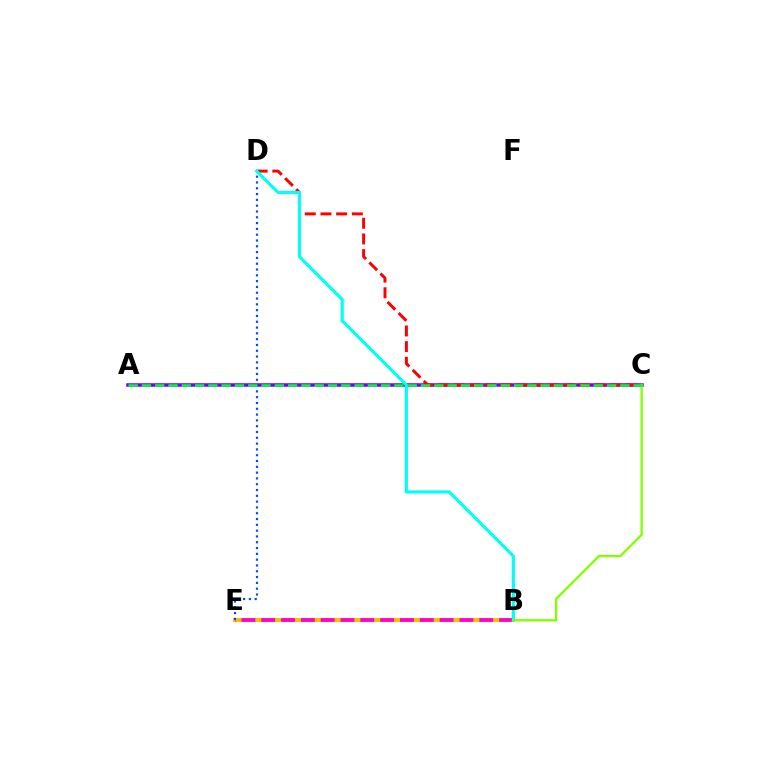{('B', 'E'): [{'color': '#ffbd00', 'line_style': 'solid', 'thickness': 2.92}, {'color': '#ff00cf', 'line_style': 'dashed', 'thickness': 2.69}], ('A', 'C'): [{'color': '#7200ff', 'line_style': 'solid', 'thickness': 2.52}, {'color': '#00ff39', 'line_style': 'dashed', 'thickness': 1.81}], ('C', 'D'): [{'color': '#ff0000', 'line_style': 'dashed', 'thickness': 2.13}], ('D', 'E'): [{'color': '#004bff', 'line_style': 'dotted', 'thickness': 1.58}], ('B', 'D'): [{'color': '#00fff6', 'line_style': 'solid', 'thickness': 2.26}], ('B', 'C'): [{'color': '#84ff00', 'line_style': 'solid', 'thickness': 1.65}]}